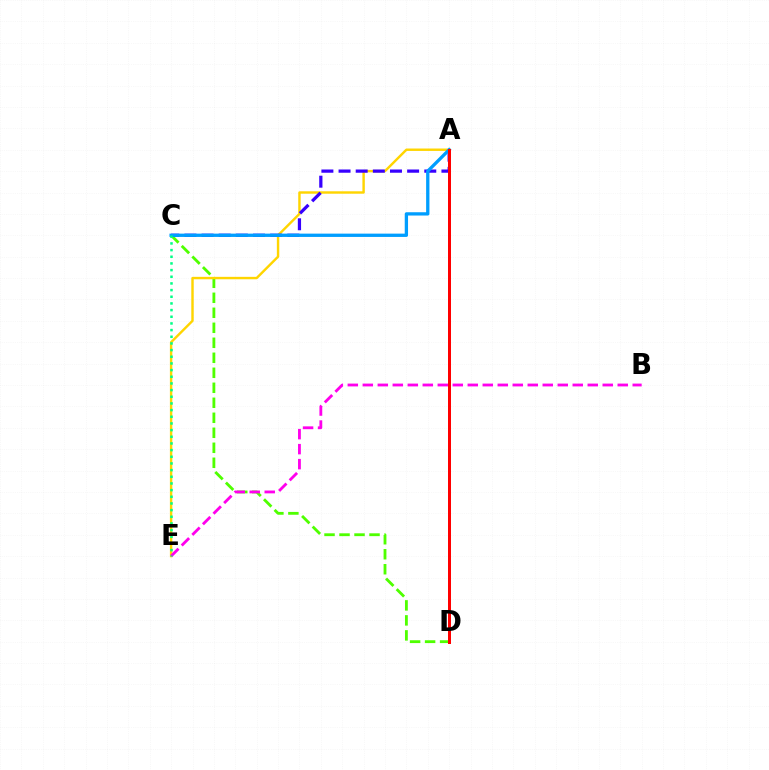{('C', 'D'): [{'color': '#4fff00', 'line_style': 'dashed', 'thickness': 2.04}], ('A', 'E'): [{'color': '#ffd500', 'line_style': 'solid', 'thickness': 1.74}], ('A', 'C'): [{'color': '#3700ff', 'line_style': 'dashed', 'thickness': 2.33}, {'color': '#009eff', 'line_style': 'solid', 'thickness': 2.38}], ('B', 'E'): [{'color': '#ff00ed', 'line_style': 'dashed', 'thickness': 2.04}], ('C', 'E'): [{'color': '#00ff86', 'line_style': 'dotted', 'thickness': 1.81}], ('A', 'D'): [{'color': '#ff0000', 'line_style': 'solid', 'thickness': 2.15}]}